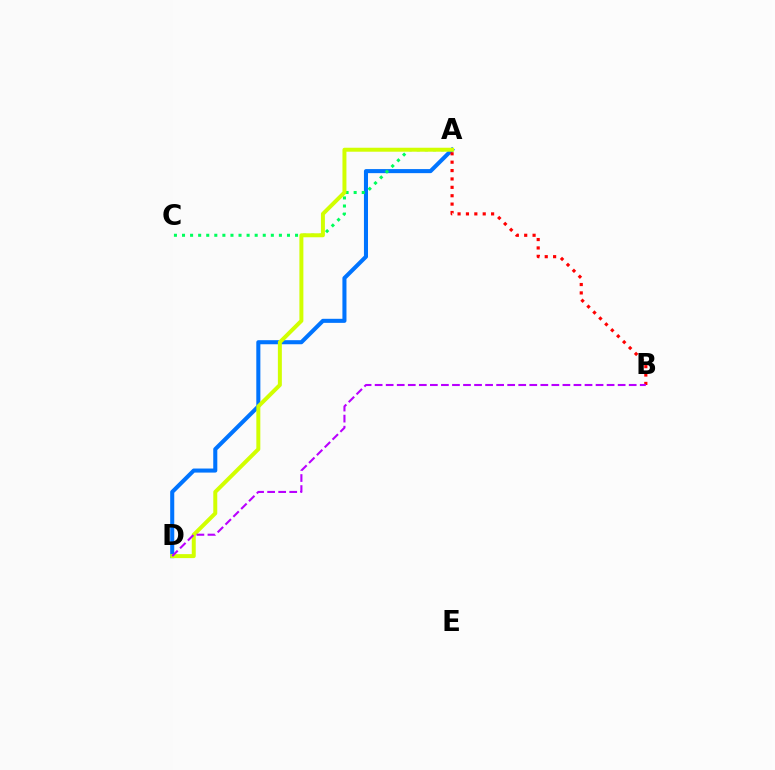{('A', 'D'): [{'color': '#0074ff', 'line_style': 'solid', 'thickness': 2.92}, {'color': '#d1ff00', 'line_style': 'solid', 'thickness': 2.86}], ('A', 'C'): [{'color': '#00ff5c', 'line_style': 'dotted', 'thickness': 2.19}], ('A', 'B'): [{'color': '#ff0000', 'line_style': 'dotted', 'thickness': 2.28}], ('B', 'D'): [{'color': '#b900ff', 'line_style': 'dashed', 'thickness': 1.5}]}